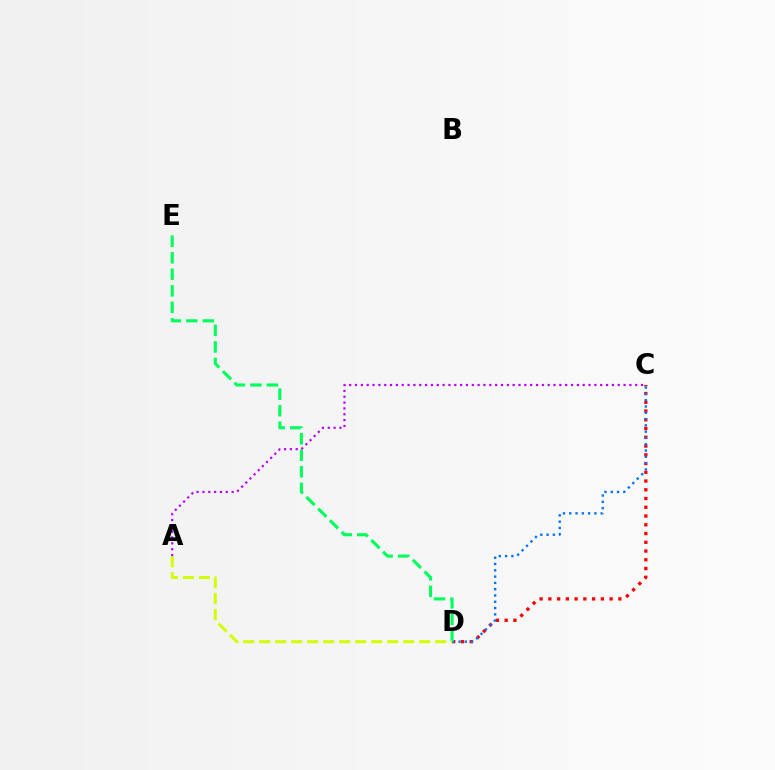{('C', 'D'): [{'color': '#ff0000', 'line_style': 'dotted', 'thickness': 2.38}, {'color': '#0074ff', 'line_style': 'dotted', 'thickness': 1.71}], ('D', 'E'): [{'color': '#00ff5c', 'line_style': 'dashed', 'thickness': 2.25}], ('A', 'C'): [{'color': '#b900ff', 'line_style': 'dotted', 'thickness': 1.59}], ('A', 'D'): [{'color': '#d1ff00', 'line_style': 'dashed', 'thickness': 2.17}]}